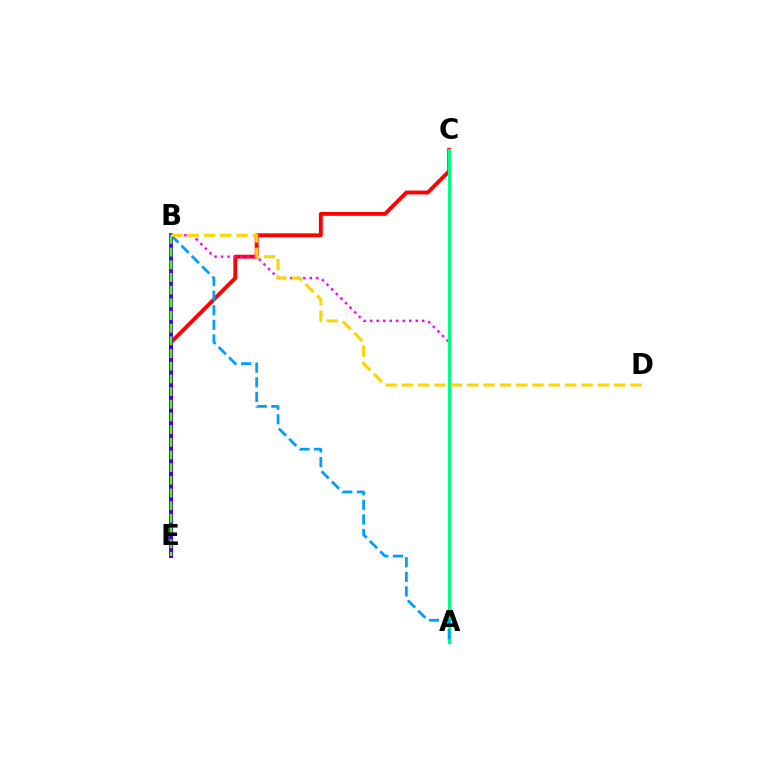{('C', 'E'): [{'color': '#ff0000', 'line_style': 'solid', 'thickness': 2.79}], ('A', 'B'): [{'color': '#ff00ed', 'line_style': 'dotted', 'thickness': 1.77}, {'color': '#009eff', 'line_style': 'dashed', 'thickness': 1.98}], ('B', 'E'): [{'color': '#3700ff', 'line_style': 'solid', 'thickness': 2.71}, {'color': '#4fff00', 'line_style': 'dashed', 'thickness': 1.72}], ('A', 'C'): [{'color': '#00ff86', 'line_style': 'solid', 'thickness': 2.35}], ('B', 'D'): [{'color': '#ffd500', 'line_style': 'dashed', 'thickness': 2.22}]}